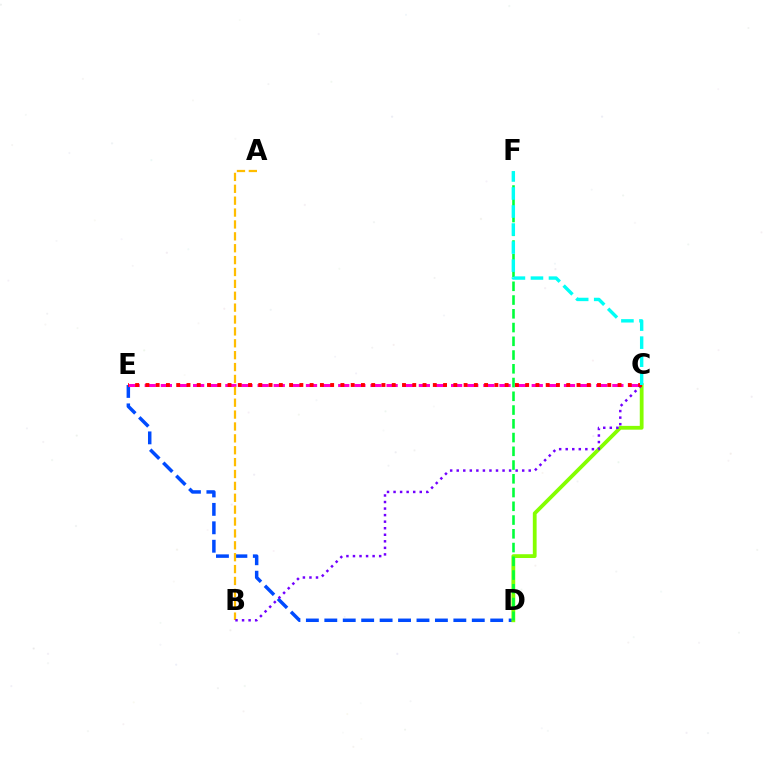{('D', 'E'): [{'color': '#004bff', 'line_style': 'dashed', 'thickness': 2.5}], ('C', 'E'): [{'color': '#ff00cf', 'line_style': 'dashed', 'thickness': 2.19}, {'color': '#ff0000', 'line_style': 'dotted', 'thickness': 2.79}], ('C', 'D'): [{'color': '#84ff00', 'line_style': 'solid', 'thickness': 2.73}], ('D', 'F'): [{'color': '#00ff39', 'line_style': 'dashed', 'thickness': 1.87}], ('A', 'B'): [{'color': '#ffbd00', 'line_style': 'dashed', 'thickness': 1.61}], ('B', 'C'): [{'color': '#7200ff', 'line_style': 'dotted', 'thickness': 1.78}], ('C', 'F'): [{'color': '#00fff6', 'line_style': 'dashed', 'thickness': 2.45}]}